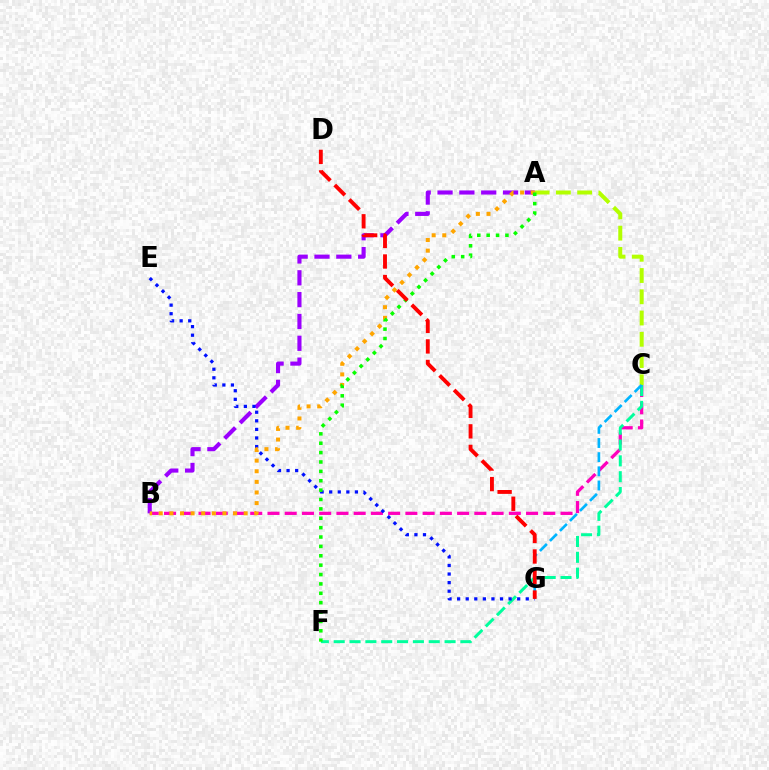{('B', 'C'): [{'color': '#ff00bd', 'line_style': 'dashed', 'thickness': 2.34}], ('C', 'F'): [{'color': '#00ff9d', 'line_style': 'dashed', 'thickness': 2.15}], ('A', 'B'): [{'color': '#9b00ff', 'line_style': 'dashed', 'thickness': 2.97}, {'color': '#ffa500', 'line_style': 'dotted', 'thickness': 2.88}], ('A', 'C'): [{'color': '#b3ff00', 'line_style': 'dashed', 'thickness': 2.89}], ('E', 'G'): [{'color': '#0010ff', 'line_style': 'dotted', 'thickness': 2.33}], ('A', 'F'): [{'color': '#08ff00', 'line_style': 'dotted', 'thickness': 2.55}], ('C', 'G'): [{'color': '#00b5ff', 'line_style': 'dashed', 'thickness': 1.92}], ('D', 'G'): [{'color': '#ff0000', 'line_style': 'dashed', 'thickness': 2.79}]}